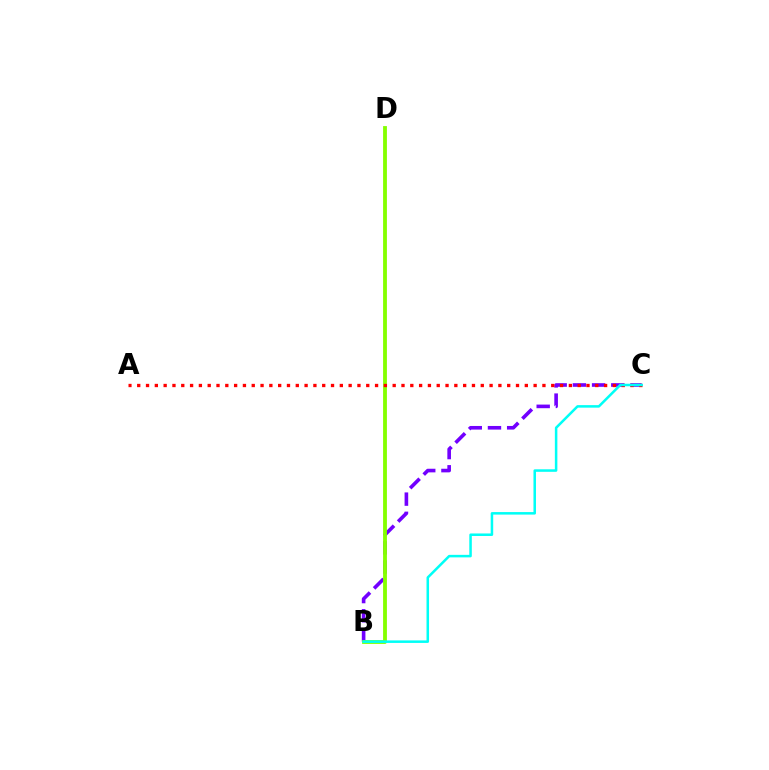{('B', 'C'): [{'color': '#7200ff', 'line_style': 'dashed', 'thickness': 2.61}, {'color': '#00fff6', 'line_style': 'solid', 'thickness': 1.82}], ('B', 'D'): [{'color': '#84ff00', 'line_style': 'solid', 'thickness': 2.75}], ('A', 'C'): [{'color': '#ff0000', 'line_style': 'dotted', 'thickness': 2.39}]}